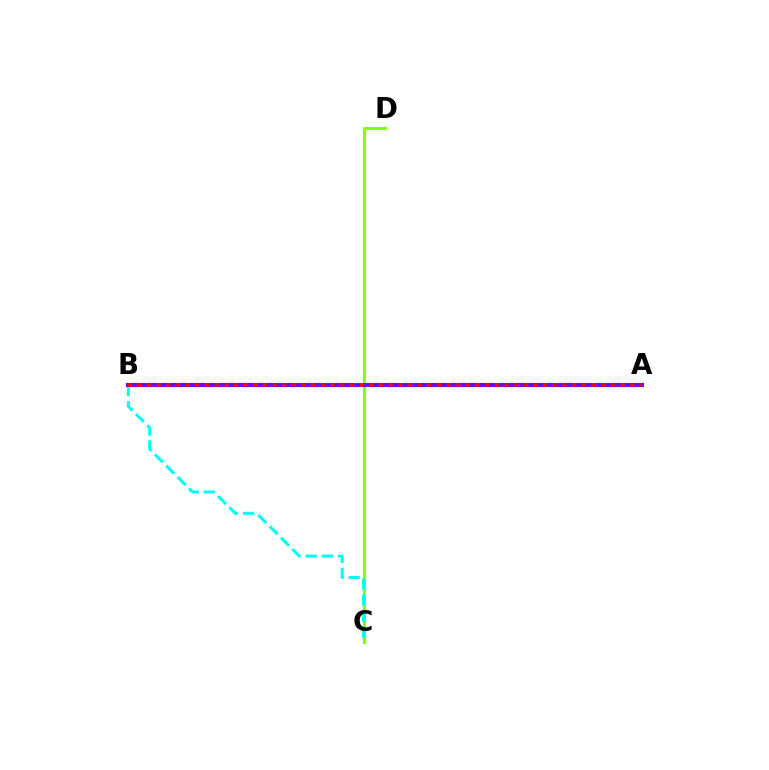{('C', 'D'): [{'color': '#84ff00', 'line_style': 'solid', 'thickness': 2.18}], ('B', 'C'): [{'color': '#00fff6', 'line_style': 'dashed', 'thickness': 2.18}], ('A', 'B'): [{'color': '#7200ff', 'line_style': 'solid', 'thickness': 2.94}, {'color': '#ff0000', 'line_style': 'dotted', 'thickness': 2.63}]}